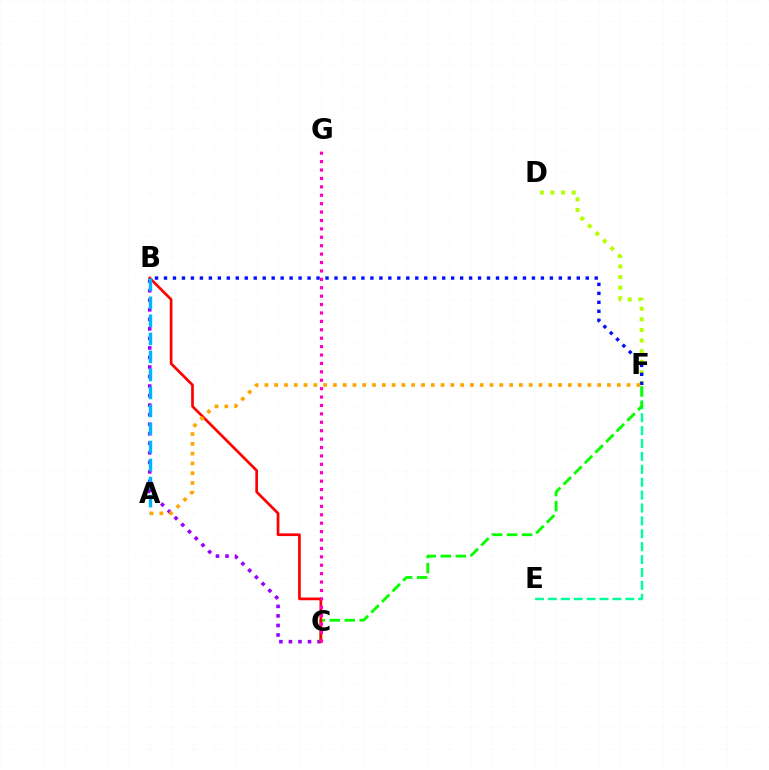{('B', 'C'): [{'color': '#9b00ff', 'line_style': 'dotted', 'thickness': 2.59}, {'color': '#ff0000', 'line_style': 'solid', 'thickness': 1.94}], ('D', 'F'): [{'color': '#b3ff00', 'line_style': 'dotted', 'thickness': 2.88}], ('B', 'F'): [{'color': '#0010ff', 'line_style': 'dotted', 'thickness': 2.44}], ('E', 'F'): [{'color': '#00ff9d', 'line_style': 'dashed', 'thickness': 1.75}], ('C', 'F'): [{'color': '#08ff00', 'line_style': 'dashed', 'thickness': 2.04}], ('A', 'B'): [{'color': '#00b5ff', 'line_style': 'dashed', 'thickness': 2.45}], ('A', 'F'): [{'color': '#ffa500', 'line_style': 'dotted', 'thickness': 2.66}], ('C', 'G'): [{'color': '#ff00bd', 'line_style': 'dotted', 'thickness': 2.28}]}